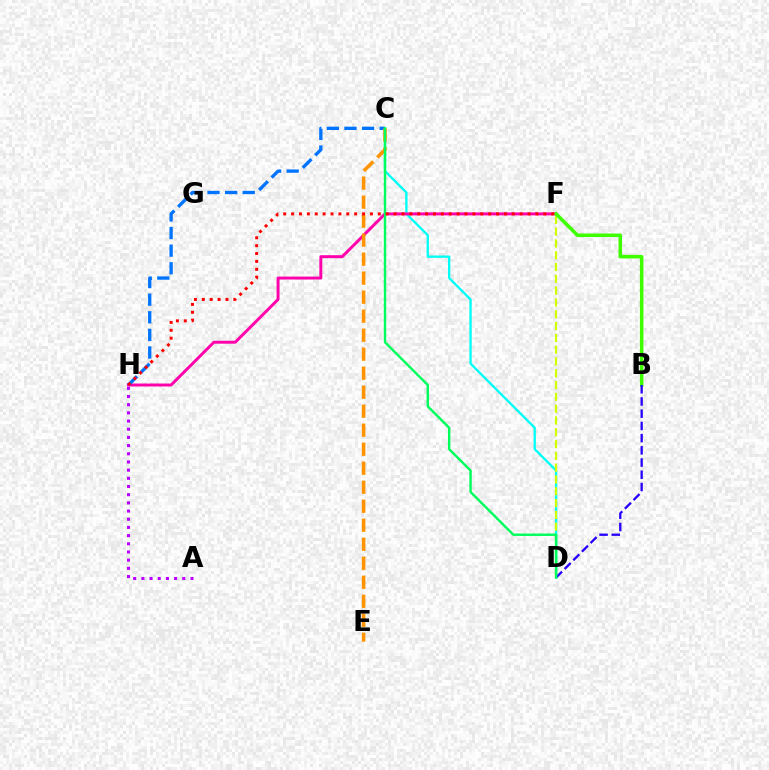{('C', 'D'): [{'color': '#00fff6', 'line_style': 'solid', 'thickness': 1.67}, {'color': '#00ff5c', 'line_style': 'solid', 'thickness': 1.75}], ('F', 'H'): [{'color': '#ff00ac', 'line_style': 'solid', 'thickness': 2.12}, {'color': '#ff0000', 'line_style': 'dotted', 'thickness': 2.14}], ('D', 'F'): [{'color': '#d1ff00', 'line_style': 'dashed', 'thickness': 1.6}], ('C', 'H'): [{'color': '#0074ff', 'line_style': 'dashed', 'thickness': 2.39}], ('B', 'F'): [{'color': '#3dff00', 'line_style': 'solid', 'thickness': 2.54}], ('B', 'D'): [{'color': '#2500ff', 'line_style': 'dashed', 'thickness': 1.66}], ('C', 'E'): [{'color': '#ff9400', 'line_style': 'dashed', 'thickness': 2.58}], ('A', 'H'): [{'color': '#b900ff', 'line_style': 'dotted', 'thickness': 2.22}]}